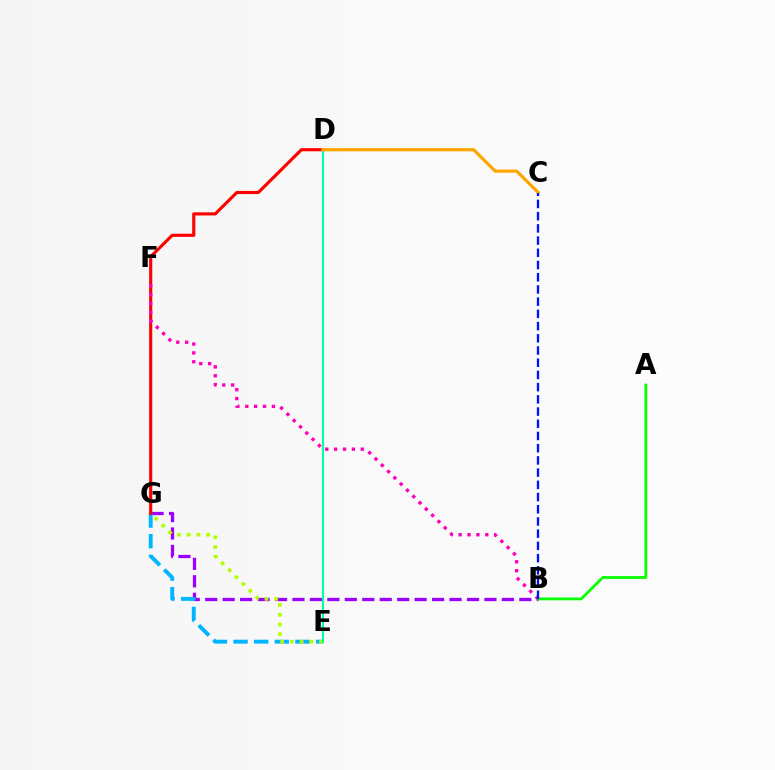{('B', 'G'): [{'color': '#9b00ff', 'line_style': 'dashed', 'thickness': 2.37}], ('E', 'G'): [{'color': '#00b5ff', 'line_style': 'dashed', 'thickness': 2.81}, {'color': '#b3ff00', 'line_style': 'dotted', 'thickness': 2.65}], ('A', 'B'): [{'color': '#08ff00', 'line_style': 'solid', 'thickness': 2.0}], ('D', 'G'): [{'color': '#ff0000', 'line_style': 'solid', 'thickness': 2.26}], ('D', 'E'): [{'color': '#00ff9d', 'line_style': 'solid', 'thickness': 1.54}], ('B', 'F'): [{'color': '#ff00bd', 'line_style': 'dotted', 'thickness': 2.41}], ('C', 'D'): [{'color': '#ffa500', 'line_style': 'solid', 'thickness': 2.3}], ('B', 'C'): [{'color': '#0010ff', 'line_style': 'dashed', 'thickness': 1.66}]}